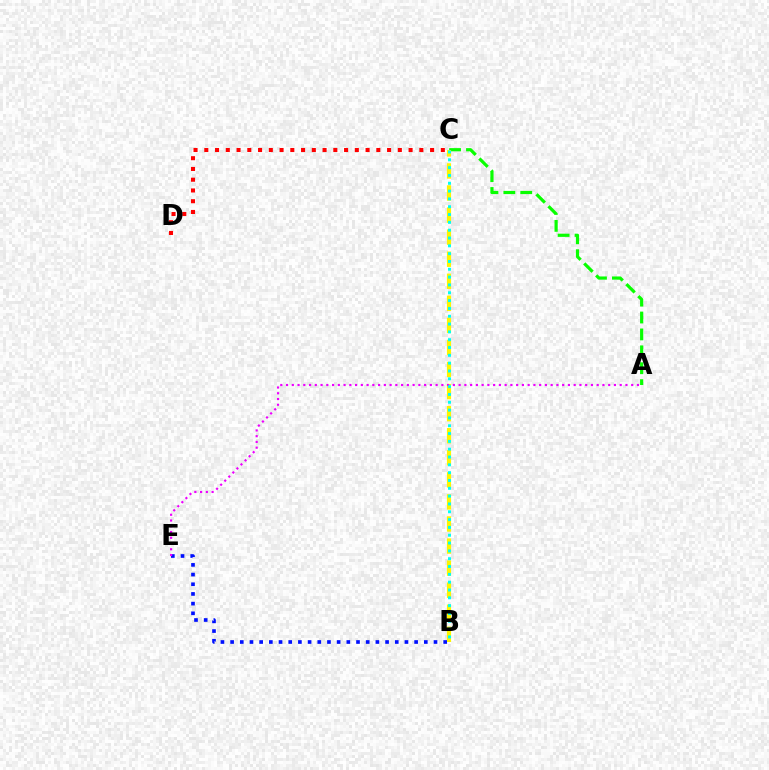{('A', 'C'): [{'color': '#08ff00', 'line_style': 'dashed', 'thickness': 2.3}], ('B', 'C'): [{'color': '#fcf500', 'line_style': 'dashed', 'thickness': 3.0}, {'color': '#00fff6', 'line_style': 'dotted', 'thickness': 2.13}], ('B', 'E'): [{'color': '#0010ff', 'line_style': 'dotted', 'thickness': 2.63}], ('A', 'E'): [{'color': '#ee00ff', 'line_style': 'dotted', 'thickness': 1.56}], ('C', 'D'): [{'color': '#ff0000', 'line_style': 'dotted', 'thickness': 2.92}]}